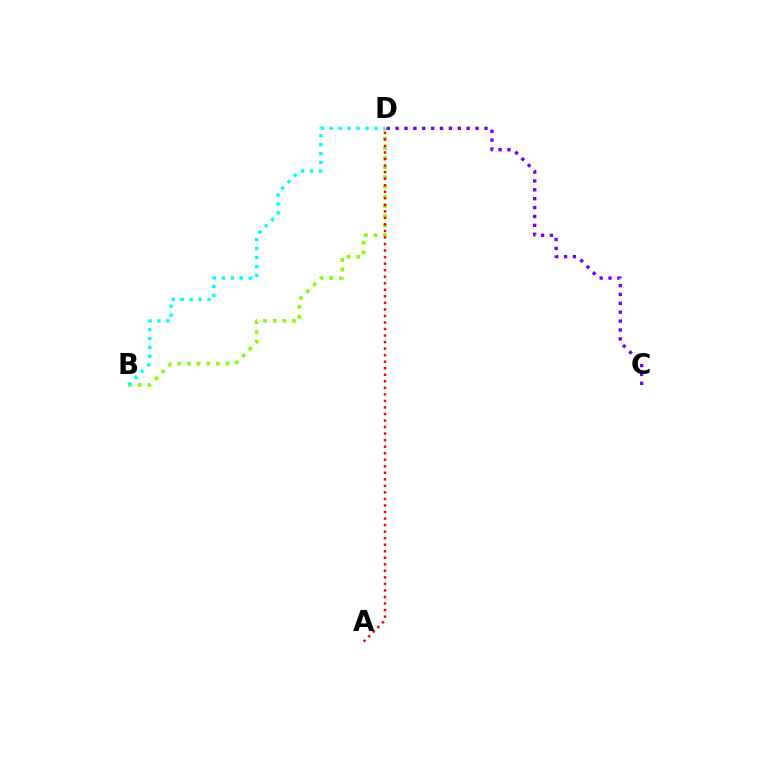{('B', 'D'): [{'color': '#84ff00', 'line_style': 'dotted', 'thickness': 2.63}, {'color': '#00fff6', 'line_style': 'dotted', 'thickness': 2.43}], ('C', 'D'): [{'color': '#7200ff', 'line_style': 'dotted', 'thickness': 2.41}], ('A', 'D'): [{'color': '#ff0000', 'line_style': 'dotted', 'thickness': 1.78}]}